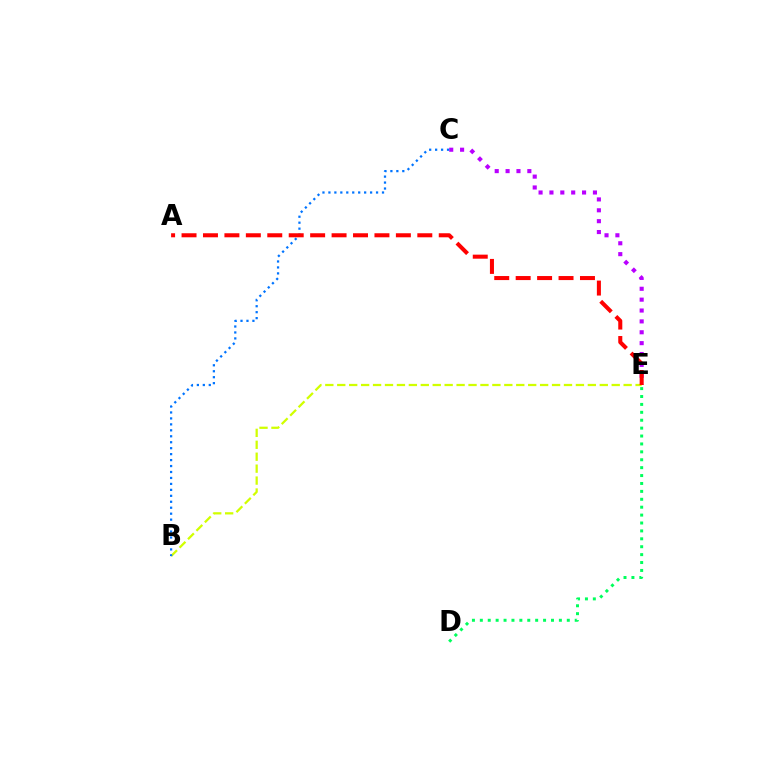{('D', 'E'): [{'color': '#00ff5c', 'line_style': 'dotted', 'thickness': 2.15}], ('C', 'E'): [{'color': '#b900ff', 'line_style': 'dotted', 'thickness': 2.95}], ('B', 'E'): [{'color': '#d1ff00', 'line_style': 'dashed', 'thickness': 1.62}], ('B', 'C'): [{'color': '#0074ff', 'line_style': 'dotted', 'thickness': 1.62}], ('A', 'E'): [{'color': '#ff0000', 'line_style': 'dashed', 'thickness': 2.91}]}